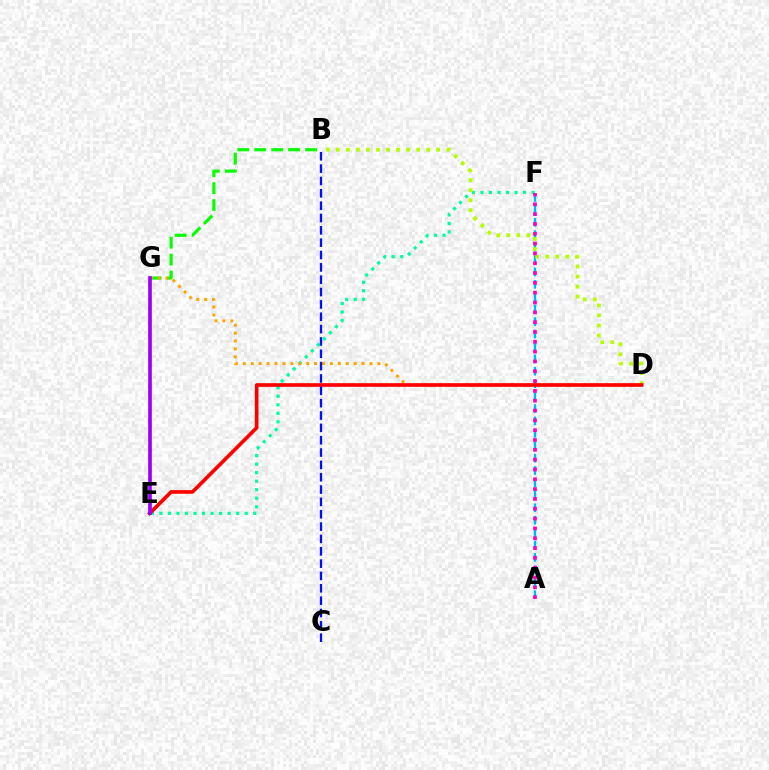{('B', 'G'): [{'color': '#08ff00', 'line_style': 'dashed', 'thickness': 2.3}], ('E', 'F'): [{'color': '#00ff9d', 'line_style': 'dotted', 'thickness': 2.32}], ('A', 'F'): [{'color': '#00b5ff', 'line_style': 'dashed', 'thickness': 1.69}, {'color': '#ff00bd', 'line_style': 'dotted', 'thickness': 2.67}], ('D', 'G'): [{'color': '#ffa500', 'line_style': 'dotted', 'thickness': 2.15}], ('B', 'D'): [{'color': '#b3ff00', 'line_style': 'dotted', 'thickness': 2.73}], ('D', 'E'): [{'color': '#ff0000', 'line_style': 'solid', 'thickness': 2.63}], ('B', 'C'): [{'color': '#0010ff', 'line_style': 'dashed', 'thickness': 1.68}], ('E', 'G'): [{'color': '#9b00ff', 'line_style': 'solid', 'thickness': 2.64}]}